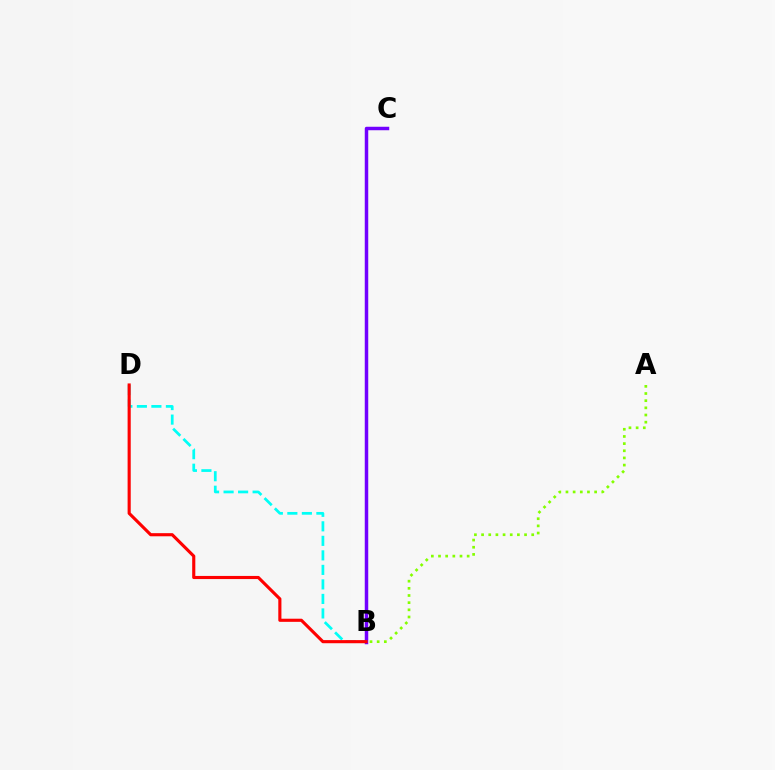{('A', 'B'): [{'color': '#84ff00', 'line_style': 'dotted', 'thickness': 1.95}], ('B', 'D'): [{'color': '#00fff6', 'line_style': 'dashed', 'thickness': 1.97}, {'color': '#ff0000', 'line_style': 'solid', 'thickness': 2.25}], ('B', 'C'): [{'color': '#7200ff', 'line_style': 'solid', 'thickness': 2.51}]}